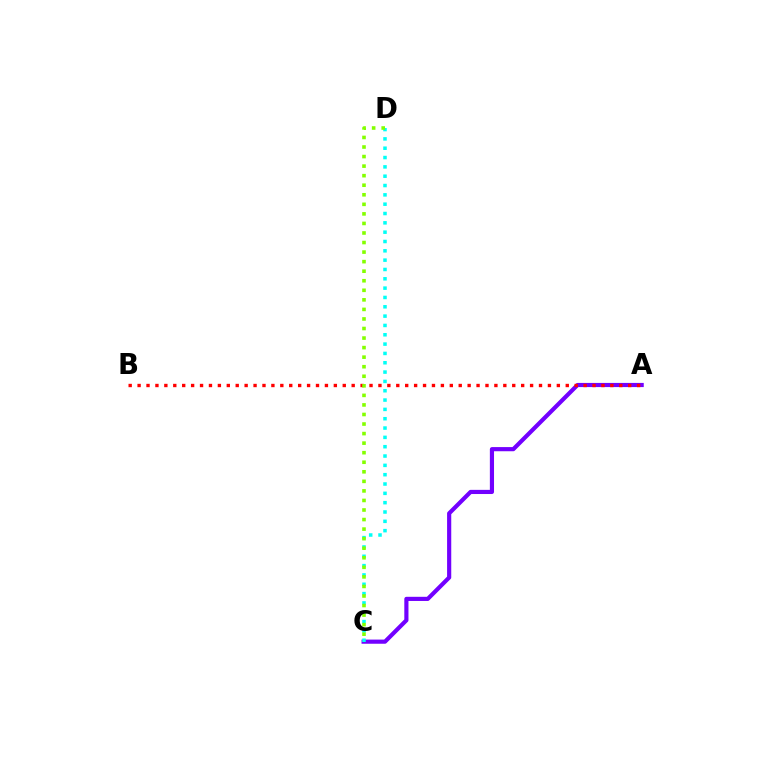{('A', 'C'): [{'color': '#7200ff', 'line_style': 'solid', 'thickness': 3.0}], ('A', 'B'): [{'color': '#ff0000', 'line_style': 'dotted', 'thickness': 2.42}], ('C', 'D'): [{'color': '#00fff6', 'line_style': 'dotted', 'thickness': 2.53}, {'color': '#84ff00', 'line_style': 'dotted', 'thickness': 2.6}]}